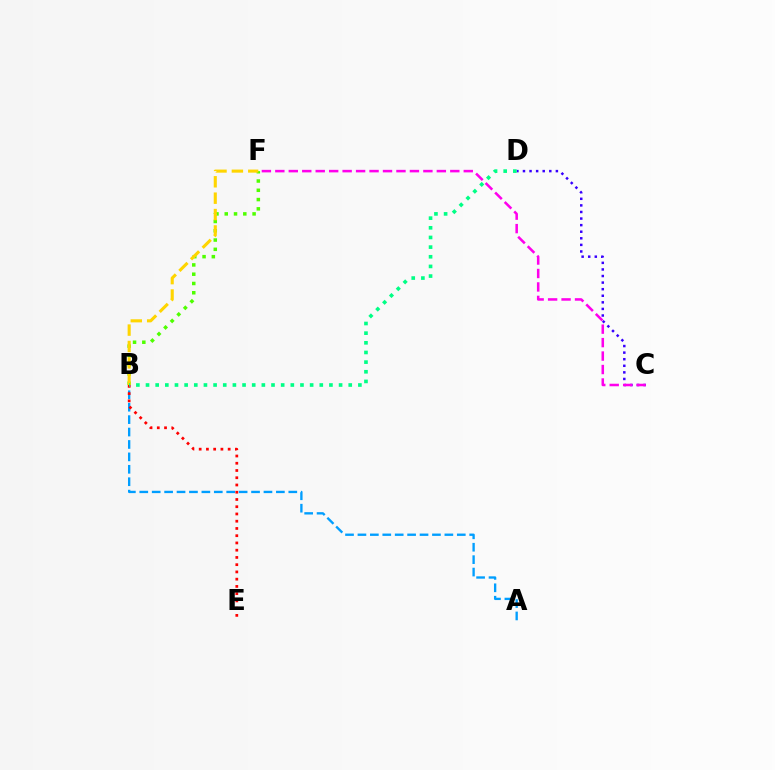{('C', 'D'): [{'color': '#3700ff', 'line_style': 'dotted', 'thickness': 1.79}], ('A', 'B'): [{'color': '#009eff', 'line_style': 'dashed', 'thickness': 1.69}], ('B', 'F'): [{'color': '#4fff00', 'line_style': 'dotted', 'thickness': 2.52}, {'color': '#ffd500', 'line_style': 'dashed', 'thickness': 2.23}], ('C', 'F'): [{'color': '#ff00ed', 'line_style': 'dashed', 'thickness': 1.83}], ('B', 'E'): [{'color': '#ff0000', 'line_style': 'dotted', 'thickness': 1.97}], ('B', 'D'): [{'color': '#00ff86', 'line_style': 'dotted', 'thickness': 2.62}]}